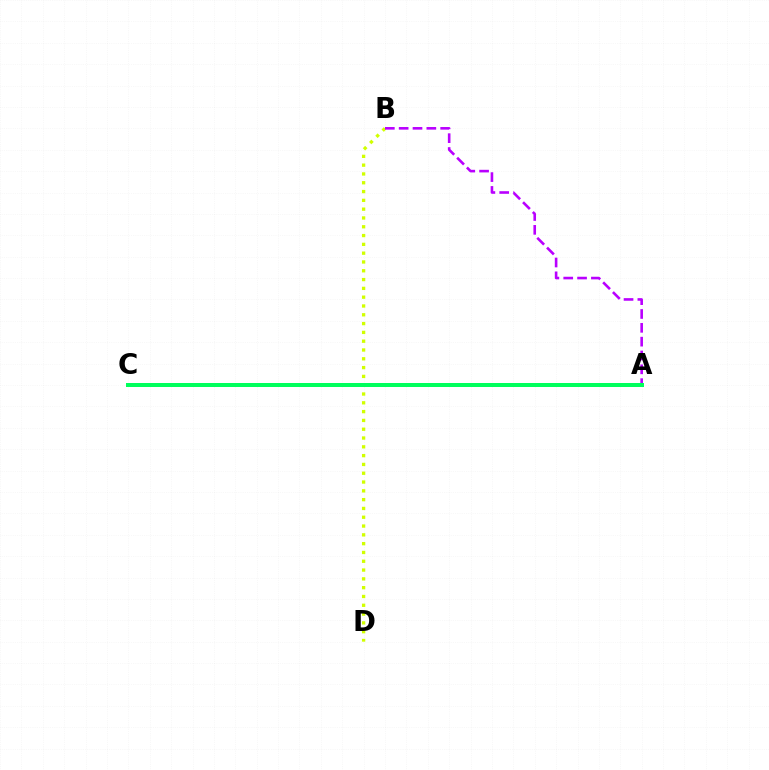{('A', 'C'): [{'color': '#0074ff', 'line_style': 'dashed', 'thickness': 2.82}, {'color': '#ff0000', 'line_style': 'dotted', 'thickness': 1.52}, {'color': '#00ff5c', 'line_style': 'solid', 'thickness': 2.88}], ('B', 'D'): [{'color': '#d1ff00', 'line_style': 'dotted', 'thickness': 2.39}], ('A', 'B'): [{'color': '#b900ff', 'line_style': 'dashed', 'thickness': 1.88}]}